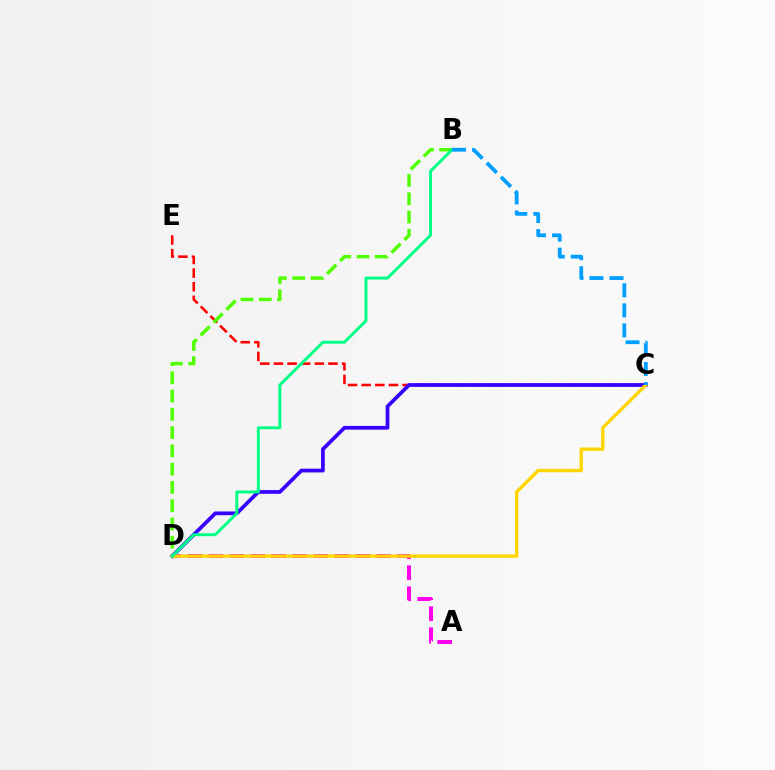{('C', 'E'): [{'color': '#ff0000', 'line_style': 'dashed', 'thickness': 1.85}], ('A', 'D'): [{'color': '#ff00ed', 'line_style': 'dashed', 'thickness': 2.85}], ('B', 'D'): [{'color': '#4fff00', 'line_style': 'dashed', 'thickness': 2.48}, {'color': '#00ff86', 'line_style': 'solid', 'thickness': 2.12}], ('C', 'D'): [{'color': '#3700ff', 'line_style': 'solid', 'thickness': 2.69}, {'color': '#ffd500', 'line_style': 'solid', 'thickness': 2.41}], ('B', 'C'): [{'color': '#009eff', 'line_style': 'dashed', 'thickness': 2.72}]}